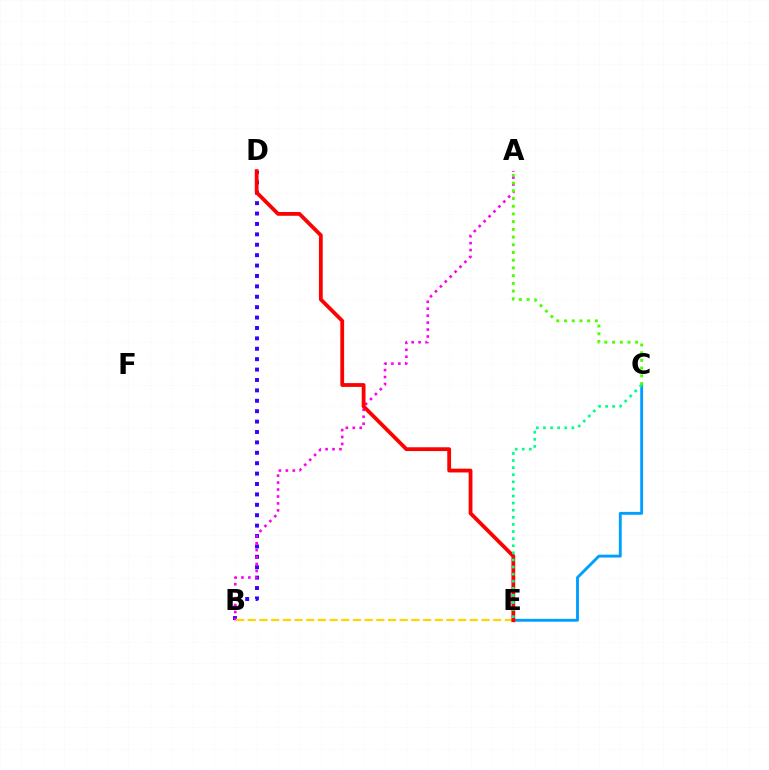{('B', 'D'): [{'color': '#3700ff', 'line_style': 'dotted', 'thickness': 2.83}], ('C', 'E'): [{'color': '#009eff', 'line_style': 'solid', 'thickness': 2.07}, {'color': '#00ff86', 'line_style': 'dotted', 'thickness': 1.93}], ('A', 'B'): [{'color': '#ff00ed', 'line_style': 'dotted', 'thickness': 1.89}], ('B', 'E'): [{'color': '#ffd500', 'line_style': 'dashed', 'thickness': 1.59}], ('D', 'E'): [{'color': '#ff0000', 'line_style': 'solid', 'thickness': 2.73}], ('A', 'C'): [{'color': '#4fff00', 'line_style': 'dotted', 'thickness': 2.1}]}